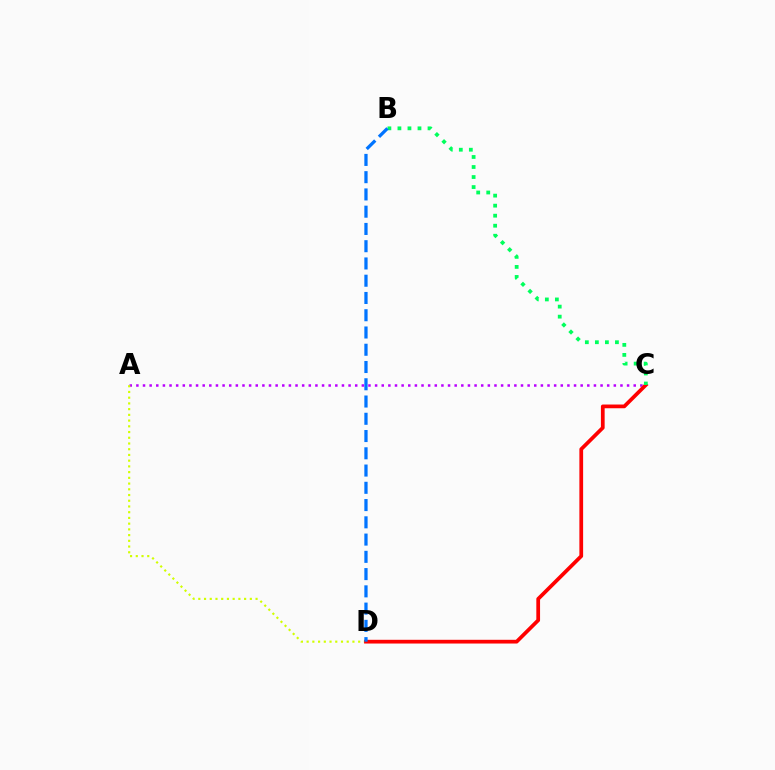{('A', 'C'): [{'color': '#b900ff', 'line_style': 'dotted', 'thickness': 1.8}], ('A', 'D'): [{'color': '#d1ff00', 'line_style': 'dotted', 'thickness': 1.56}], ('C', 'D'): [{'color': '#ff0000', 'line_style': 'solid', 'thickness': 2.69}], ('B', 'C'): [{'color': '#00ff5c', 'line_style': 'dotted', 'thickness': 2.72}], ('B', 'D'): [{'color': '#0074ff', 'line_style': 'dashed', 'thickness': 2.34}]}